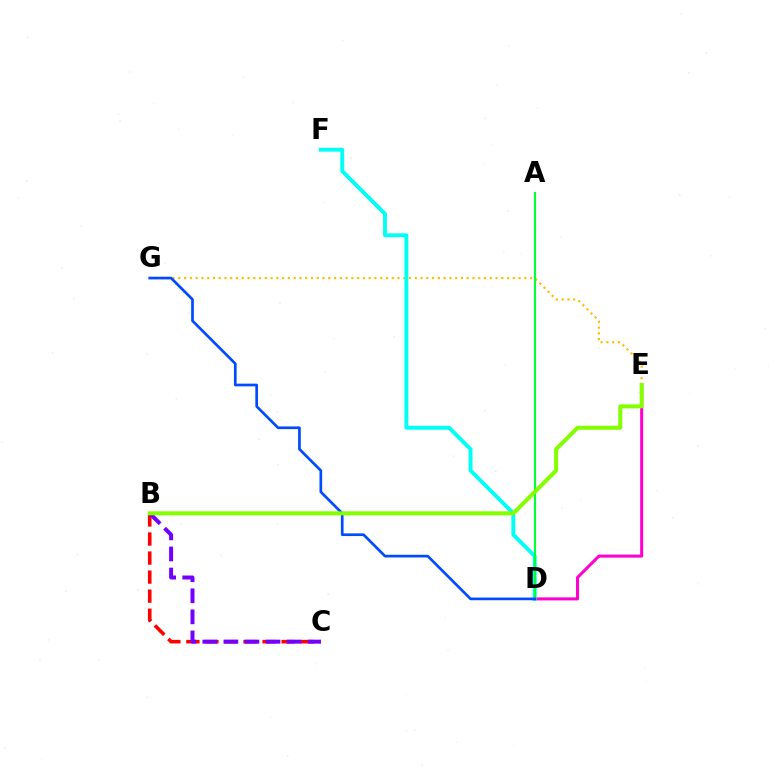{('D', 'E'): [{'color': '#ff00cf', 'line_style': 'solid', 'thickness': 2.18}], ('E', 'G'): [{'color': '#ffbd00', 'line_style': 'dotted', 'thickness': 1.57}], ('D', 'F'): [{'color': '#00fff6', 'line_style': 'solid', 'thickness': 2.81}], ('B', 'C'): [{'color': '#ff0000', 'line_style': 'dashed', 'thickness': 2.59}, {'color': '#7200ff', 'line_style': 'dashed', 'thickness': 2.86}], ('A', 'D'): [{'color': '#00ff39', 'line_style': 'solid', 'thickness': 1.53}], ('D', 'G'): [{'color': '#004bff', 'line_style': 'solid', 'thickness': 1.94}], ('B', 'E'): [{'color': '#84ff00', 'line_style': 'solid', 'thickness': 2.89}]}